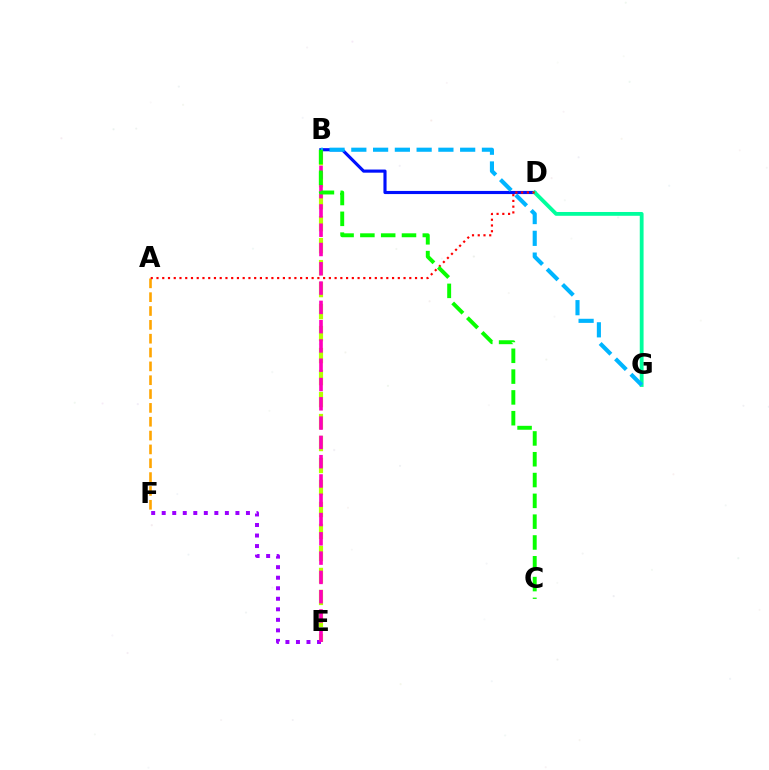{('B', 'D'): [{'color': '#0010ff', 'line_style': 'solid', 'thickness': 2.26}], ('B', 'E'): [{'color': '#b3ff00', 'line_style': 'dashed', 'thickness': 2.99}, {'color': '#ff00bd', 'line_style': 'dashed', 'thickness': 2.62}], ('A', 'F'): [{'color': '#ffa500', 'line_style': 'dashed', 'thickness': 1.88}], ('E', 'F'): [{'color': '#9b00ff', 'line_style': 'dotted', 'thickness': 2.86}], ('D', 'G'): [{'color': '#00ff9d', 'line_style': 'solid', 'thickness': 2.74}], ('A', 'D'): [{'color': '#ff0000', 'line_style': 'dotted', 'thickness': 1.56}], ('B', 'G'): [{'color': '#00b5ff', 'line_style': 'dashed', 'thickness': 2.96}], ('B', 'C'): [{'color': '#08ff00', 'line_style': 'dashed', 'thickness': 2.83}]}